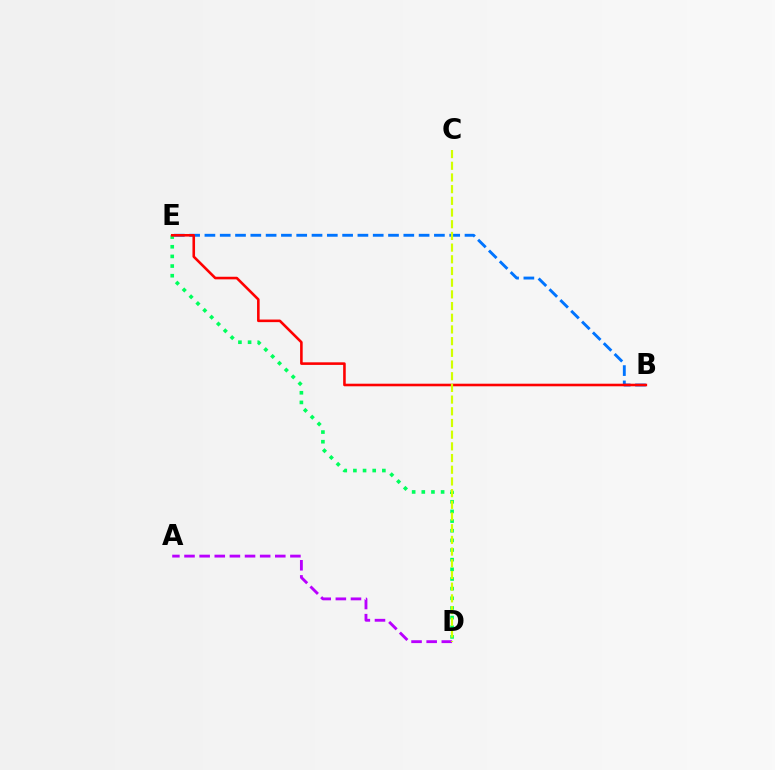{('B', 'E'): [{'color': '#0074ff', 'line_style': 'dashed', 'thickness': 2.08}, {'color': '#ff0000', 'line_style': 'solid', 'thickness': 1.86}], ('D', 'E'): [{'color': '#00ff5c', 'line_style': 'dotted', 'thickness': 2.62}], ('A', 'D'): [{'color': '#b900ff', 'line_style': 'dashed', 'thickness': 2.06}], ('C', 'D'): [{'color': '#d1ff00', 'line_style': 'dashed', 'thickness': 1.59}]}